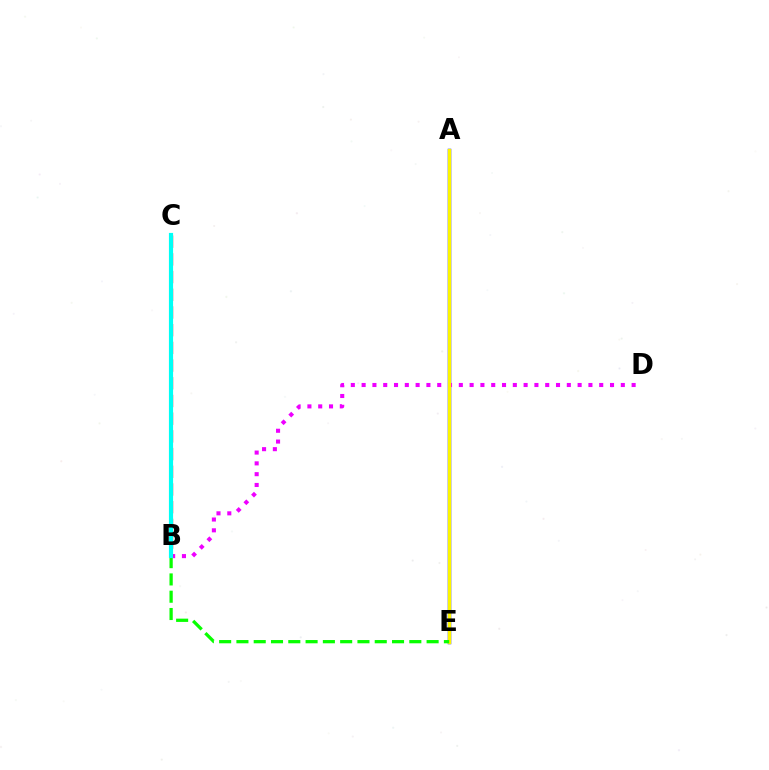{('A', 'E'): [{'color': '#0010ff', 'line_style': 'solid', 'thickness': 2.48}, {'color': '#fcf500', 'line_style': 'solid', 'thickness': 2.37}], ('B', 'D'): [{'color': '#ee00ff', 'line_style': 'dotted', 'thickness': 2.93}], ('B', 'E'): [{'color': '#08ff00', 'line_style': 'dashed', 'thickness': 2.35}], ('B', 'C'): [{'color': '#ff0000', 'line_style': 'dashed', 'thickness': 2.4}, {'color': '#00fff6', 'line_style': 'solid', 'thickness': 2.99}]}